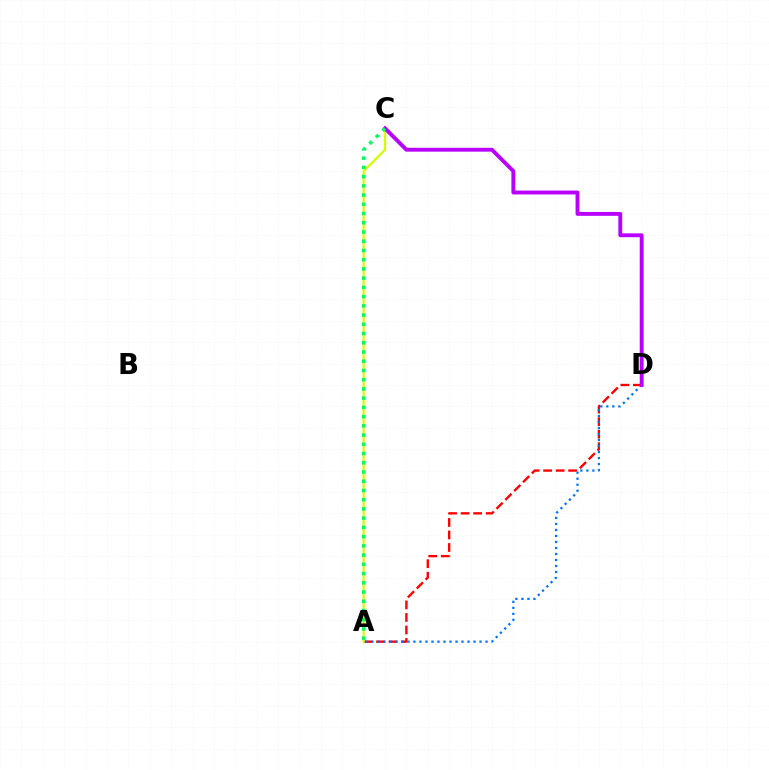{('A', 'D'): [{'color': '#ff0000', 'line_style': 'dashed', 'thickness': 1.7}, {'color': '#0074ff', 'line_style': 'dotted', 'thickness': 1.63}], ('A', 'C'): [{'color': '#d1ff00', 'line_style': 'solid', 'thickness': 1.63}, {'color': '#00ff5c', 'line_style': 'dotted', 'thickness': 2.51}], ('C', 'D'): [{'color': '#b900ff', 'line_style': 'solid', 'thickness': 2.79}]}